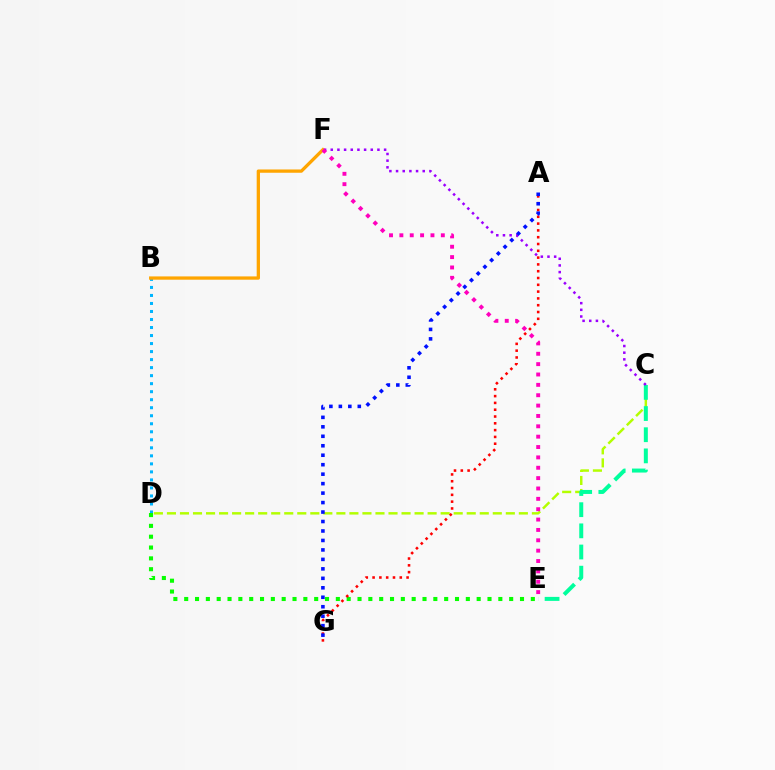{('C', 'D'): [{'color': '#b3ff00', 'line_style': 'dashed', 'thickness': 1.77}], ('B', 'D'): [{'color': '#00b5ff', 'line_style': 'dotted', 'thickness': 2.18}], ('C', 'E'): [{'color': '#00ff9d', 'line_style': 'dashed', 'thickness': 2.88}], ('D', 'E'): [{'color': '#08ff00', 'line_style': 'dotted', 'thickness': 2.94}], ('B', 'F'): [{'color': '#ffa500', 'line_style': 'solid', 'thickness': 2.37}], ('A', 'G'): [{'color': '#ff0000', 'line_style': 'dotted', 'thickness': 1.85}, {'color': '#0010ff', 'line_style': 'dotted', 'thickness': 2.57}], ('C', 'F'): [{'color': '#9b00ff', 'line_style': 'dotted', 'thickness': 1.81}], ('E', 'F'): [{'color': '#ff00bd', 'line_style': 'dotted', 'thickness': 2.82}]}